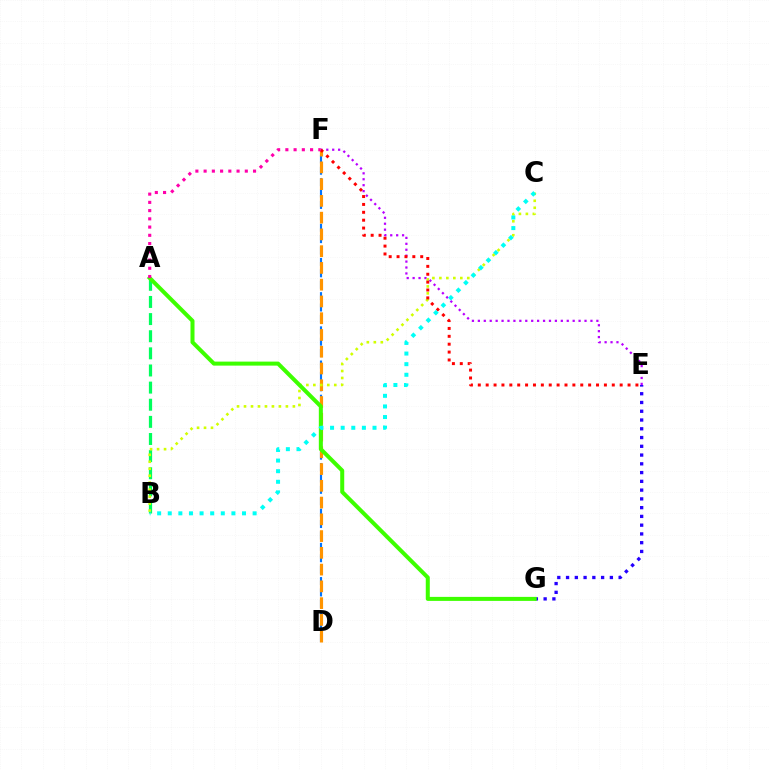{('E', 'G'): [{'color': '#2500ff', 'line_style': 'dotted', 'thickness': 2.38}], ('D', 'F'): [{'color': '#0074ff', 'line_style': 'dashed', 'thickness': 1.55}, {'color': '#ff9400', 'line_style': 'dashed', 'thickness': 2.28}], ('A', 'B'): [{'color': '#00ff5c', 'line_style': 'dashed', 'thickness': 2.33}], ('E', 'F'): [{'color': '#b900ff', 'line_style': 'dotted', 'thickness': 1.61}, {'color': '#ff0000', 'line_style': 'dotted', 'thickness': 2.14}], ('B', 'C'): [{'color': '#d1ff00', 'line_style': 'dotted', 'thickness': 1.9}, {'color': '#00fff6', 'line_style': 'dotted', 'thickness': 2.88}], ('A', 'G'): [{'color': '#3dff00', 'line_style': 'solid', 'thickness': 2.89}], ('A', 'F'): [{'color': '#ff00ac', 'line_style': 'dotted', 'thickness': 2.24}]}